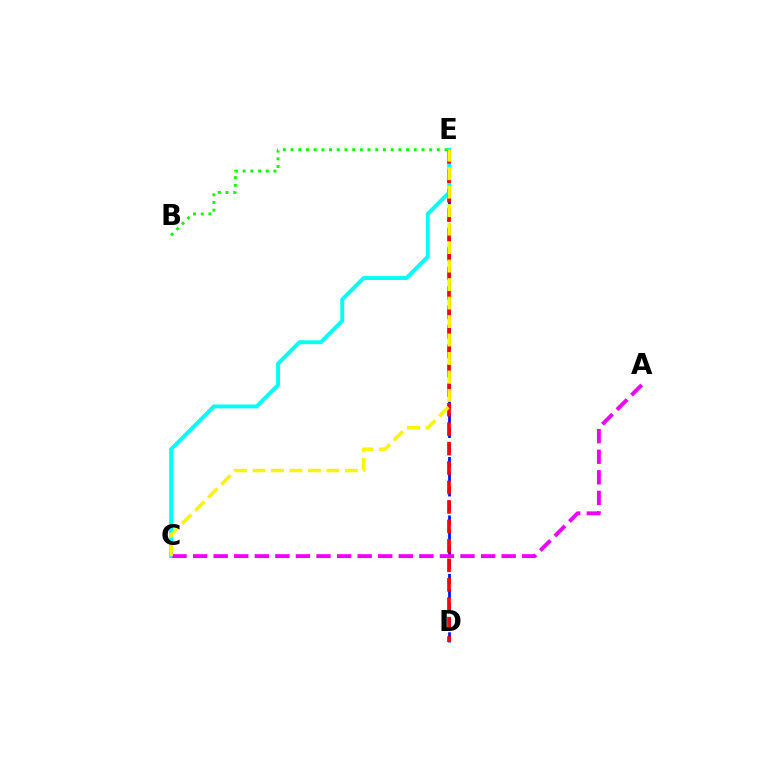{('D', 'E'): [{'color': '#0010ff', 'line_style': 'dashed', 'thickness': 1.98}, {'color': '#ff0000', 'line_style': 'dashed', 'thickness': 2.64}], ('C', 'E'): [{'color': '#00fff6', 'line_style': 'solid', 'thickness': 2.8}, {'color': '#fcf500', 'line_style': 'dashed', 'thickness': 2.51}], ('A', 'C'): [{'color': '#ee00ff', 'line_style': 'dashed', 'thickness': 2.79}], ('B', 'E'): [{'color': '#08ff00', 'line_style': 'dotted', 'thickness': 2.09}]}